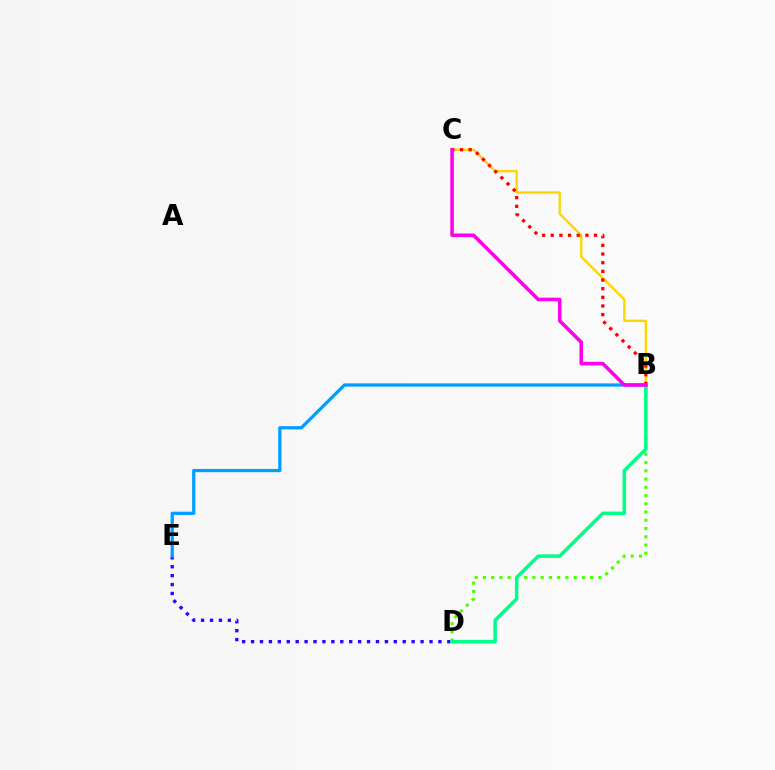{('D', 'E'): [{'color': '#3700ff', 'line_style': 'dotted', 'thickness': 2.42}], ('B', 'E'): [{'color': '#009eff', 'line_style': 'solid', 'thickness': 2.34}], ('B', 'C'): [{'color': '#ffd500', 'line_style': 'solid', 'thickness': 1.68}, {'color': '#ff0000', 'line_style': 'dotted', 'thickness': 2.35}, {'color': '#ff00ed', 'line_style': 'solid', 'thickness': 2.56}], ('B', 'D'): [{'color': '#4fff00', 'line_style': 'dotted', 'thickness': 2.24}, {'color': '#00ff86', 'line_style': 'solid', 'thickness': 2.54}]}